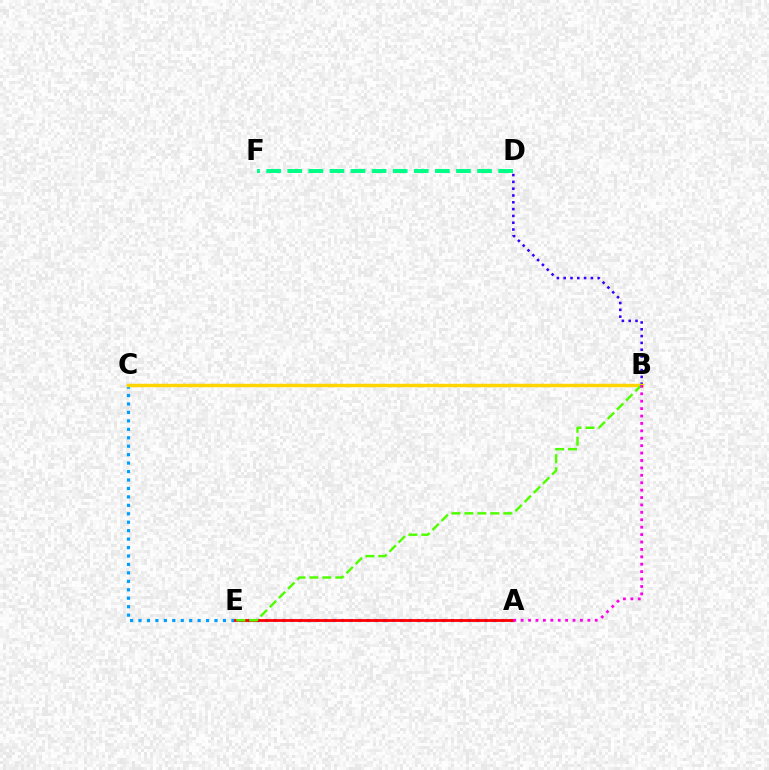{('B', 'D'): [{'color': '#3700ff', 'line_style': 'dotted', 'thickness': 1.85}], ('A', 'C'): [{'color': '#009eff', 'line_style': 'dotted', 'thickness': 2.29}], ('A', 'E'): [{'color': '#ff0000', 'line_style': 'solid', 'thickness': 2.02}], ('B', 'C'): [{'color': '#ffd500', 'line_style': 'solid', 'thickness': 2.48}], ('B', 'E'): [{'color': '#4fff00', 'line_style': 'dashed', 'thickness': 1.76}], ('D', 'F'): [{'color': '#00ff86', 'line_style': 'dashed', 'thickness': 2.87}], ('A', 'B'): [{'color': '#ff00ed', 'line_style': 'dotted', 'thickness': 2.01}]}